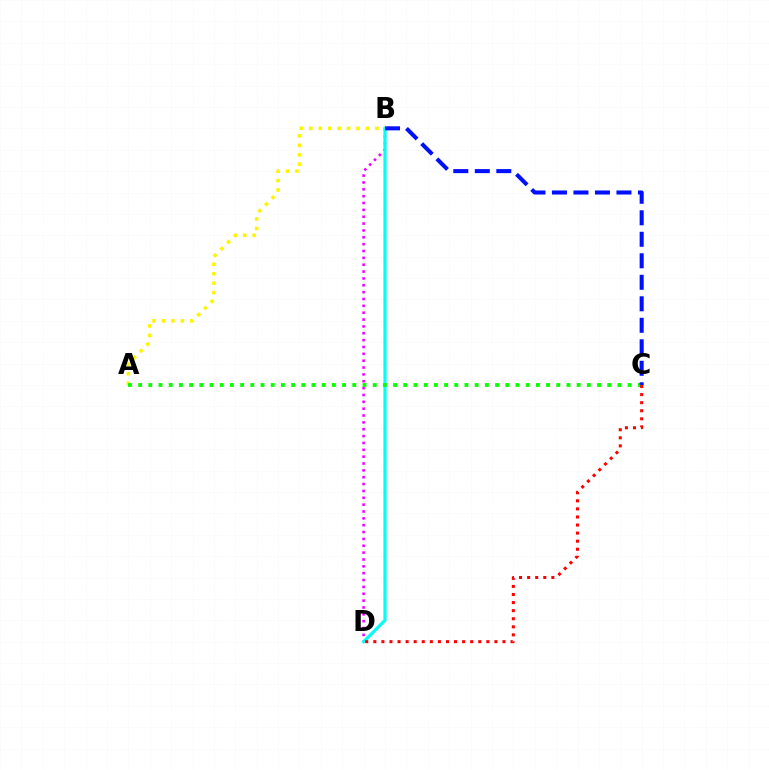{('B', 'D'): [{'color': '#ee00ff', 'line_style': 'dotted', 'thickness': 1.86}, {'color': '#00fff6', 'line_style': 'solid', 'thickness': 2.29}], ('A', 'B'): [{'color': '#fcf500', 'line_style': 'dotted', 'thickness': 2.57}], ('A', 'C'): [{'color': '#08ff00', 'line_style': 'dotted', 'thickness': 2.77}], ('C', 'D'): [{'color': '#ff0000', 'line_style': 'dotted', 'thickness': 2.19}], ('B', 'C'): [{'color': '#0010ff', 'line_style': 'dashed', 'thickness': 2.92}]}